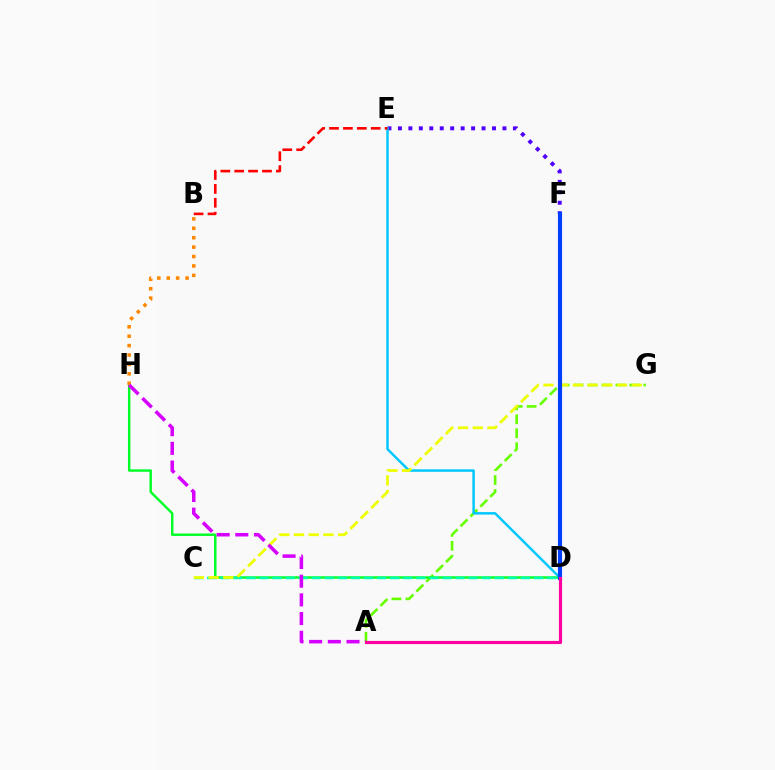{('A', 'G'): [{'color': '#66ff00', 'line_style': 'dashed', 'thickness': 1.89}], ('D', 'H'): [{'color': '#00ff27', 'line_style': 'solid', 'thickness': 1.75}], ('E', 'F'): [{'color': '#4f00ff', 'line_style': 'dotted', 'thickness': 2.84}], ('B', 'H'): [{'color': '#ff8800', 'line_style': 'dotted', 'thickness': 2.56}], ('C', 'D'): [{'color': '#00ffaf', 'line_style': 'dashed', 'thickness': 1.78}], ('D', 'E'): [{'color': '#00c7ff', 'line_style': 'solid', 'thickness': 1.77}], ('C', 'G'): [{'color': '#eeff00', 'line_style': 'dashed', 'thickness': 2.0}], ('B', 'E'): [{'color': '#ff0000', 'line_style': 'dashed', 'thickness': 1.89}], ('D', 'F'): [{'color': '#003fff', 'line_style': 'solid', 'thickness': 2.98}], ('A', 'H'): [{'color': '#d600ff', 'line_style': 'dashed', 'thickness': 2.54}], ('A', 'D'): [{'color': '#ff00a0', 'line_style': 'solid', 'thickness': 2.28}]}